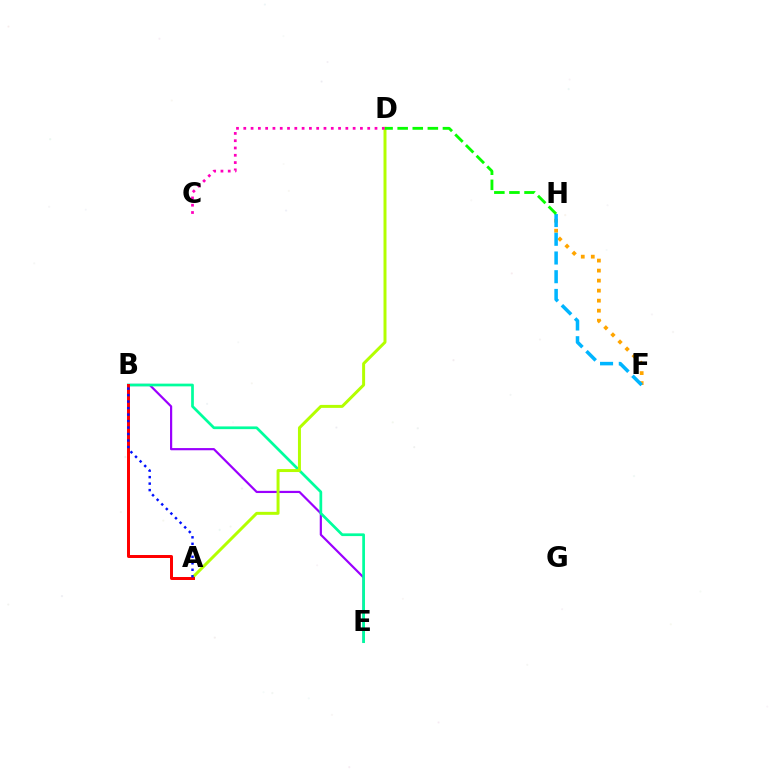{('B', 'E'): [{'color': '#9b00ff', 'line_style': 'solid', 'thickness': 1.58}, {'color': '#00ff9d', 'line_style': 'solid', 'thickness': 1.96}], ('A', 'D'): [{'color': '#b3ff00', 'line_style': 'solid', 'thickness': 2.14}], ('A', 'B'): [{'color': '#ff0000', 'line_style': 'solid', 'thickness': 2.15}, {'color': '#0010ff', 'line_style': 'dotted', 'thickness': 1.76}], ('F', 'H'): [{'color': '#ffa500', 'line_style': 'dotted', 'thickness': 2.72}, {'color': '#00b5ff', 'line_style': 'dashed', 'thickness': 2.54}], ('C', 'D'): [{'color': '#ff00bd', 'line_style': 'dotted', 'thickness': 1.98}], ('D', 'H'): [{'color': '#08ff00', 'line_style': 'dashed', 'thickness': 2.05}]}